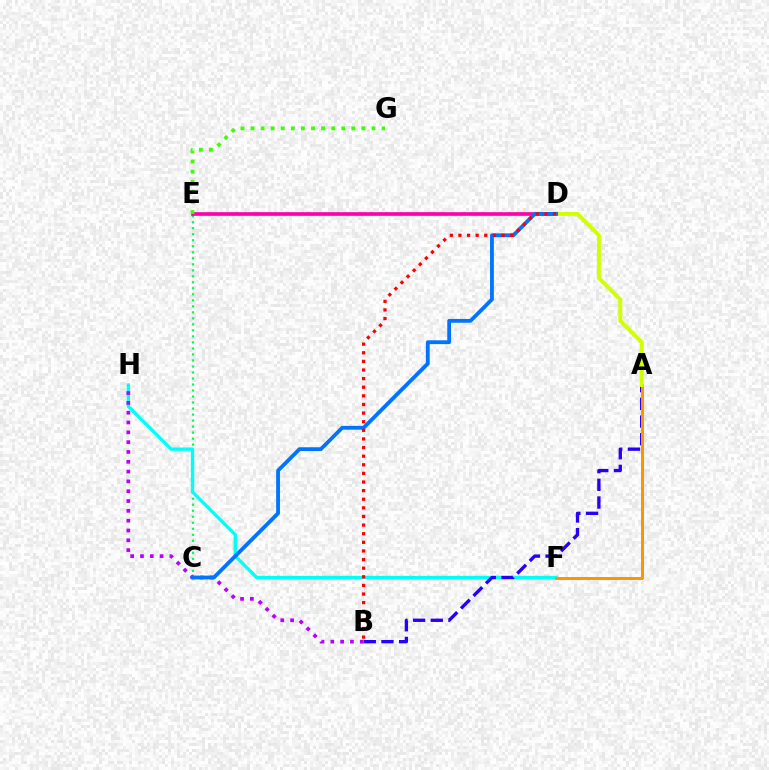{('C', 'E'): [{'color': '#00ff5c', 'line_style': 'dotted', 'thickness': 1.63}], ('F', 'H'): [{'color': '#00fff6', 'line_style': 'solid', 'thickness': 2.41}], ('A', 'B'): [{'color': '#2500ff', 'line_style': 'dashed', 'thickness': 2.4}], ('D', 'E'): [{'color': '#ff00ac', 'line_style': 'solid', 'thickness': 2.65}], ('A', 'F'): [{'color': '#ff9400', 'line_style': 'solid', 'thickness': 2.15}], ('A', 'D'): [{'color': '#d1ff00', 'line_style': 'solid', 'thickness': 2.85}], ('B', 'H'): [{'color': '#b900ff', 'line_style': 'dotted', 'thickness': 2.67}], ('C', 'D'): [{'color': '#0074ff', 'line_style': 'solid', 'thickness': 2.74}], ('B', 'D'): [{'color': '#ff0000', 'line_style': 'dotted', 'thickness': 2.34}], ('E', 'G'): [{'color': '#3dff00', 'line_style': 'dotted', 'thickness': 2.74}]}